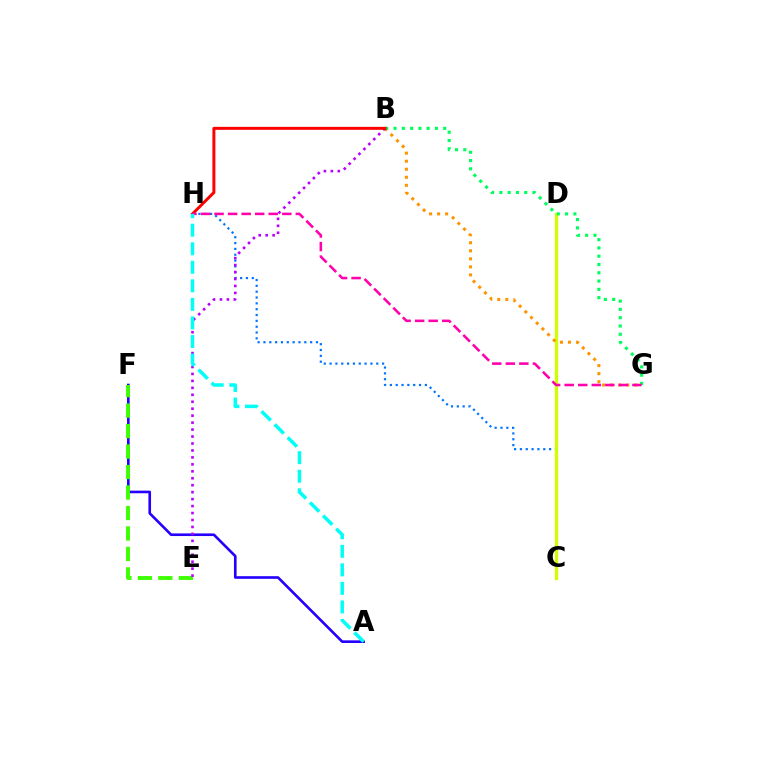{('A', 'F'): [{'color': '#2500ff', 'line_style': 'solid', 'thickness': 1.9}], ('C', 'H'): [{'color': '#0074ff', 'line_style': 'dotted', 'thickness': 1.58}], ('C', 'D'): [{'color': '#d1ff00', 'line_style': 'solid', 'thickness': 2.38}], ('B', 'G'): [{'color': '#ff9400', 'line_style': 'dotted', 'thickness': 2.19}, {'color': '#00ff5c', 'line_style': 'dotted', 'thickness': 2.25}], ('E', 'F'): [{'color': '#3dff00', 'line_style': 'dashed', 'thickness': 2.78}], ('B', 'E'): [{'color': '#b900ff', 'line_style': 'dotted', 'thickness': 1.89}], ('B', 'H'): [{'color': '#ff0000', 'line_style': 'solid', 'thickness': 2.14}], ('G', 'H'): [{'color': '#ff00ac', 'line_style': 'dashed', 'thickness': 1.84}], ('A', 'H'): [{'color': '#00fff6', 'line_style': 'dashed', 'thickness': 2.52}]}